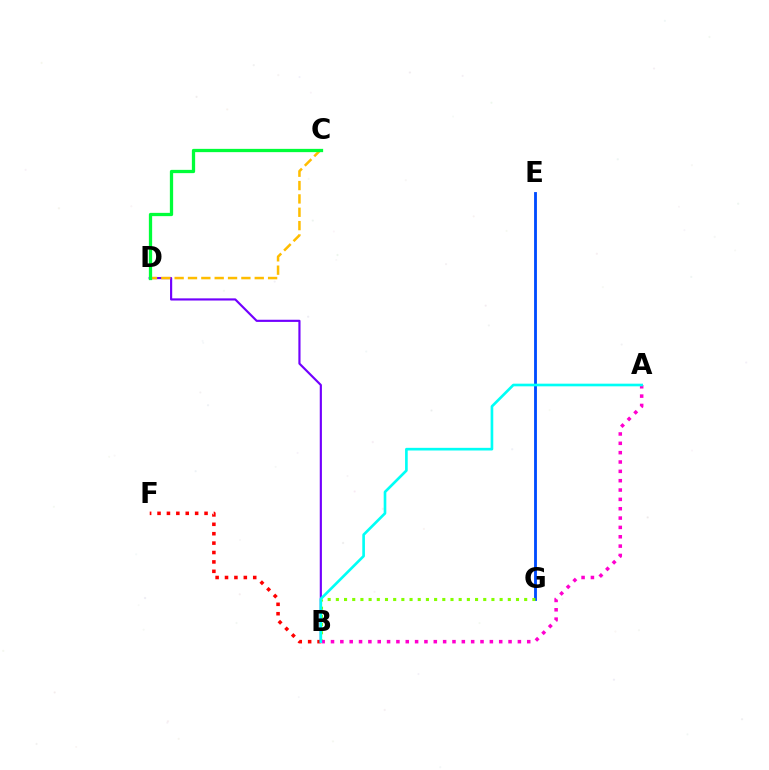{('B', 'F'): [{'color': '#ff0000', 'line_style': 'dotted', 'thickness': 2.55}], ('B', 'D'): [{'color': '#7200ff', 'line_style': 'solid', 'thickness': 1.56}], ('E', 'G'): [{'color': '#004bff', 'line_style': 'solid', 'thickness': 2.05}], ('C', 'D'): [{'color': '#ffbd00', 'line_style': 'dashed', 'thickness': 1.81}, {'color': '#00ff39', 'line_style': 'solid', 'thickness': 2.36}], ('B', 'G'): [{'color': '#84ff00', 'line_style': 'dotted', 'thickness': 2.22}], ('A', 'B'): [{'color': '#ff00cf', 'line_style': 'dotted', 'thickness': 2.54}, {'color': '#00fff6', 'line_style': 'solid', 'thickness': 1.91}]}